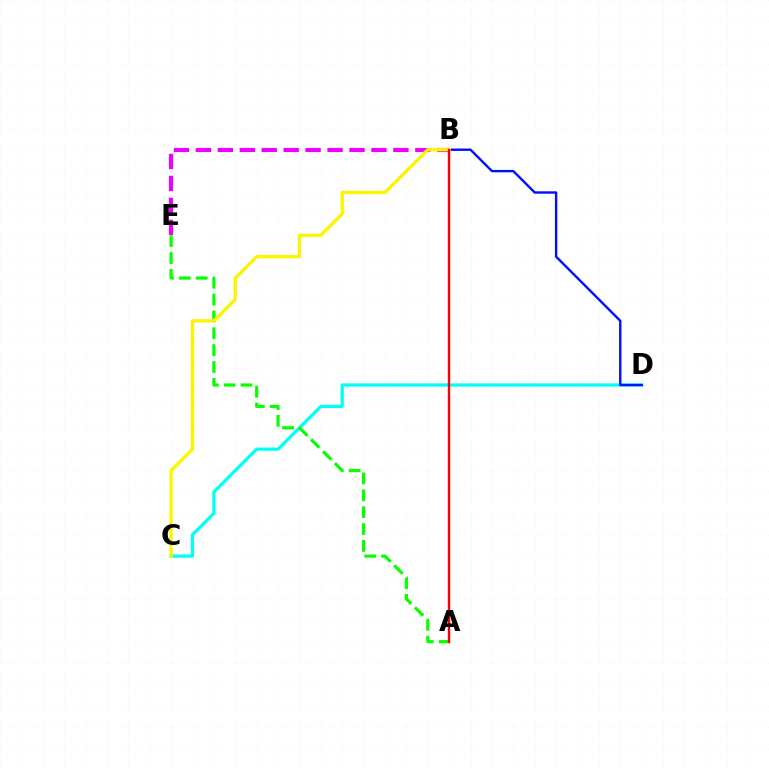{('C', 'D'): [{'color': '#00fff6', 'line_style': 'solid', 'thickness': 2.34}], ('B', 'D'): [{'color': '#0010ff', 'line_style': 'solid', 'thickness': 1.72}], ('A', 'E'): [{'color': '#08ff00', 'line_style': 'dashed', 'thickness': 2.29}], ('B', 'E'): [{'color': '#ee00ff', 'line_style': 'dashed', 'thickness': 2.98}], ('B', 'C'): [{'color': '#fcf500', 'line_style': 'solid', 'thickness': 2.4}], ('A', 'B'): [{'color': '#ff0000', 'line_style': 'solid', 'thickness': 1.73}]}